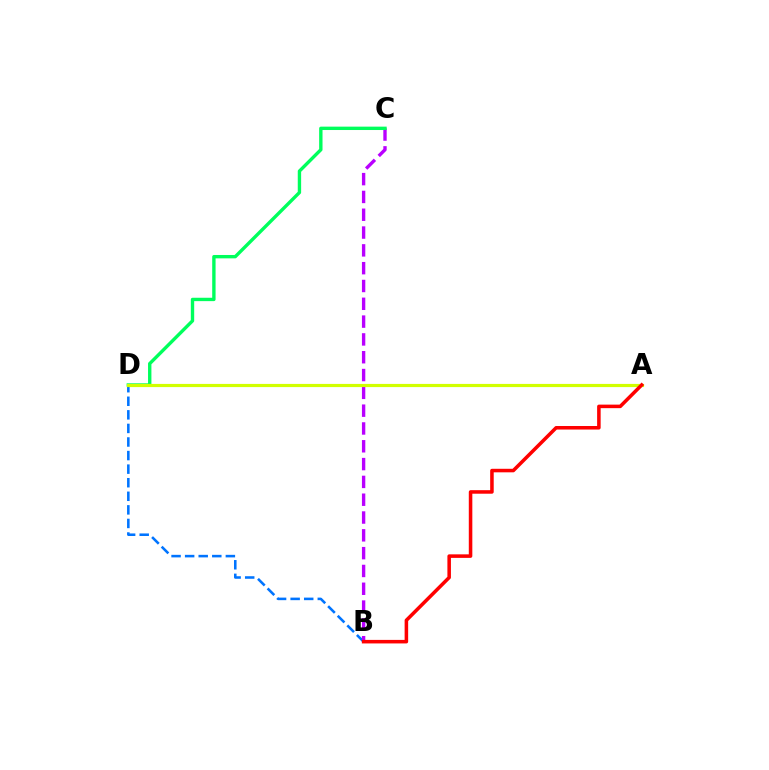{('B', 'D'): [{'color': '#0074ff', 'line_style': 'dashed', 'thickness': 1.84}], ('B', 'C'): [{'color': '#b900ff', 'line_style': 'dashed', 'thickness': 2.42}], ('C', 'D'): [{'color': '#00ff5c', 'line_style': 'solid', 'thickness': 2.43}], ('A', 'D'): [{'color': '#d1ff00', 'line_style': 'solid', 'thickness': 2.29}], ('A', 'B'): [{'color': '#ff0000', 'line_style': 'solid', 'thickness': 2.55}]}